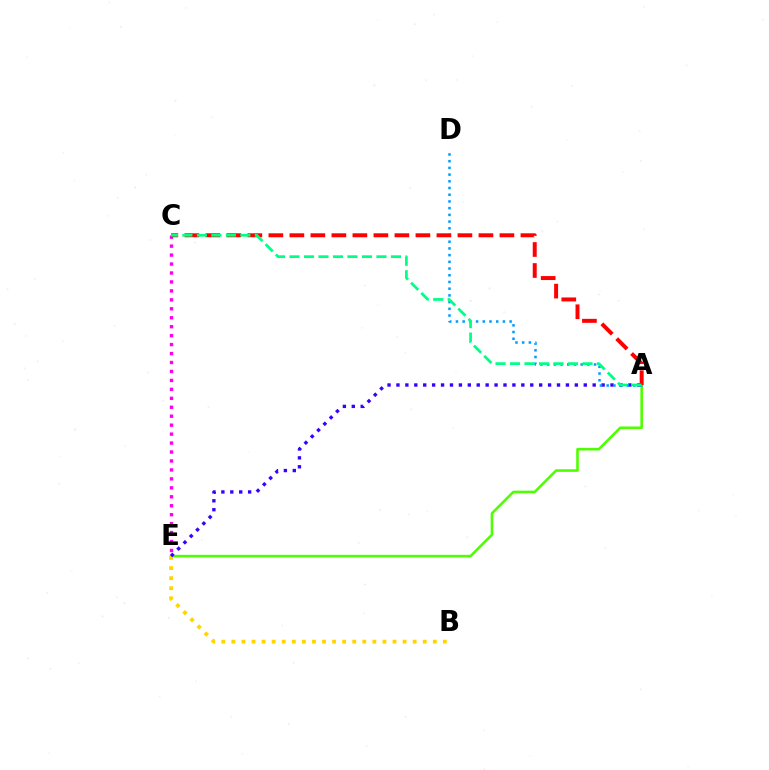{('A', 'E'): [{'color': '#4fff00', 'line_style': 'solid', 'thickness': 1.87}, {'color': '#3700ff', 'line_style': 'dotted', 'thickness': 2.42}], ('C', 'E'): [{'color': '#ff00ed', 'line_style': 'dotted', 'thickness': 2.43}], ('B', 'E'): [{'color': '#ffd500', 'line_style': 'dotted', 'thickness': 2.74}], ('A', 'D'): [{'color': '#009eff', 'line_style': 'dotted', 'thickness': 1.82}], ('A', 'C'): [{'color': '#ff0000', 'line_style': 'dashed', 'thickness': 2.85}, {'color': '#00ff86', 'line_style': 'dashed', 'thickness': 1.97}]}